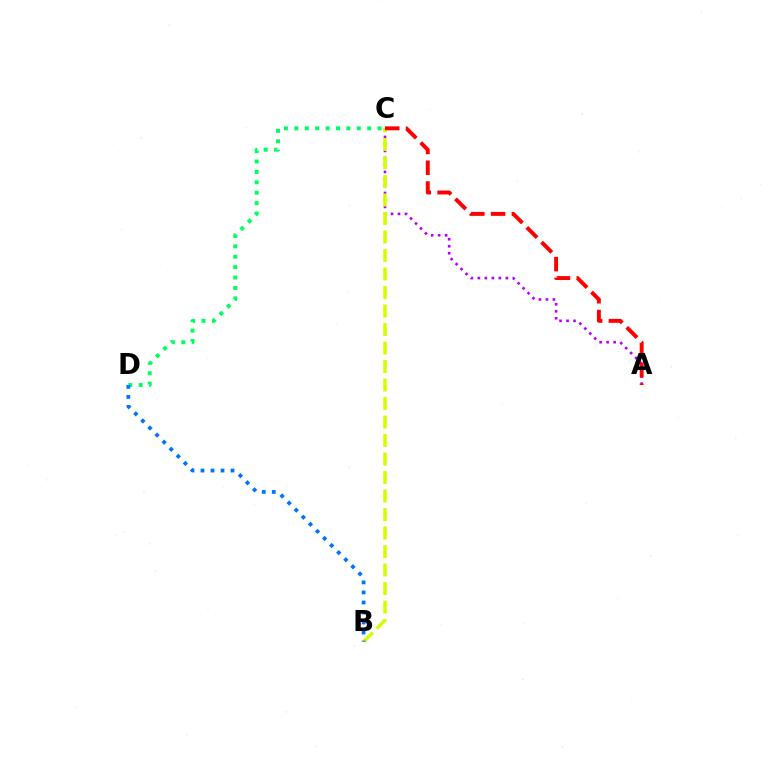{('A', 'C'): [{'color': '#b900ff', 'line_style': 'dotted', 'thickness': 1.9}, {'color': '#ff0000', 'line_style': 'dashed', 'thickness': 2.82}], ('B', 'C'): [{'color': '#d1ff00', 'line_style': 'dashed', 'thickness': 2.51}], ('C', 'D'): [{'color': '#00ff5c', 'line_style': 'dotted', 'thickness': 2.83}], ('B', 'D'): [{'color': '#0074ff', 'line_style': 'dotted', 'thickness': 2.72}]}